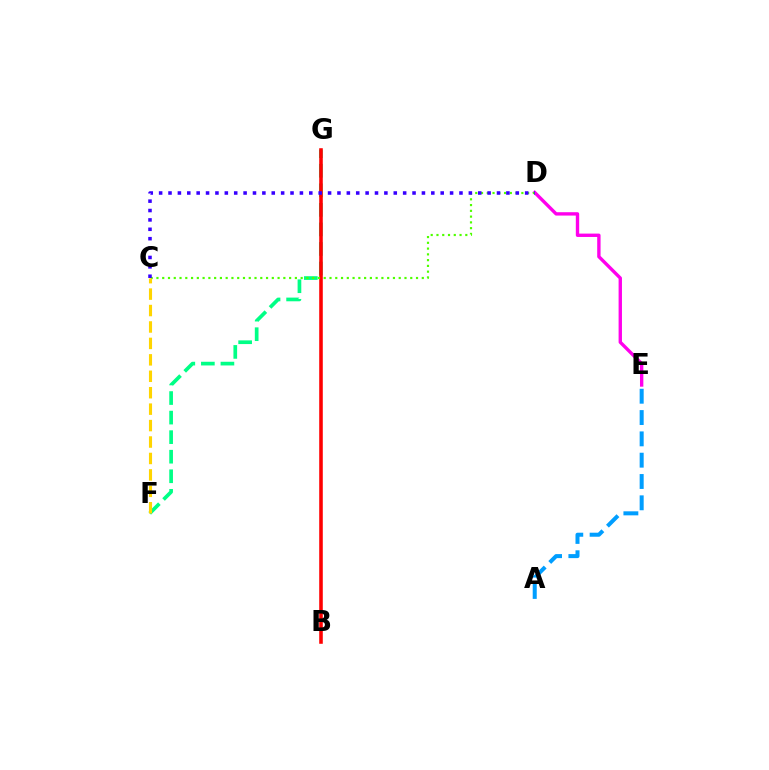{('F', 'G'): [{'color': '#00ff86', 'line_style': 'dashed', 'thickness': 2.66}], ('B', 'G'): [{'color': '#ff0000', 'line_style': 'solid', 'thickness': 2.57}], ('D', 'E'): [{'color': '#ff00ed', 'line_style': 'solid', 'thickness': 2.42}], ('A', 'E'): [{'color': '#009eff', 'line_style': 'dashed', 'thickness': 2.9}], ('C', 'D'): [{'color': '#4fff00', 'line_style': 'dotted', 'thickness': 1.57}, {'color': '#3700ff', 'line_style': 'dotted', 'thickness': 2.55}], ('C', 'F'): [{'color': '#ffd500', 'line_style': 'dashed', 'thickness': 2.23}]}